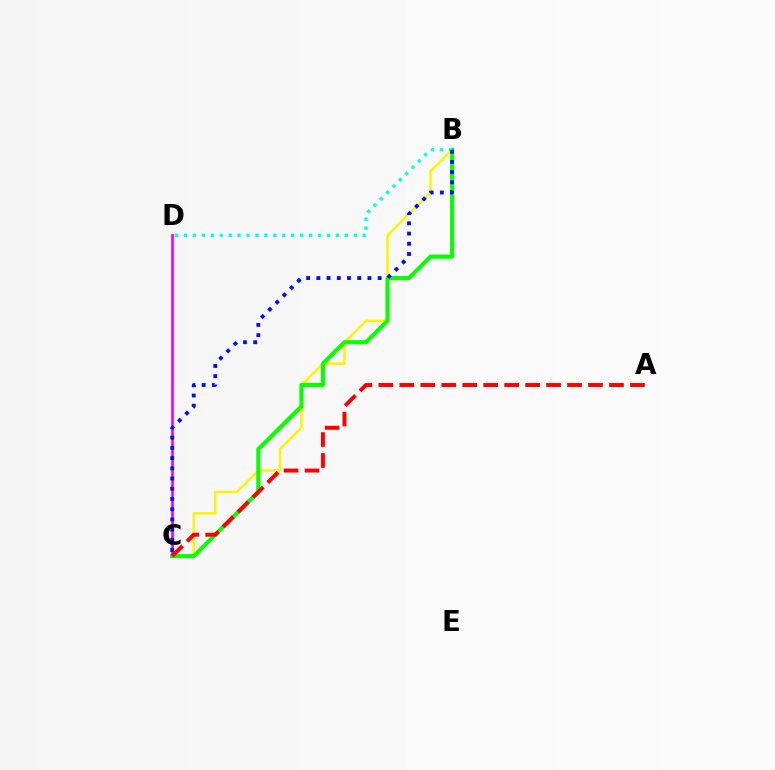{('C', 'D'): [{'color': '#ee00ff', 'line_style': 'solid', 'thickness': 1.93}], ('B', 'C'): [{'color': '#fcf500', 'line_style': 'solid', 'thickness': 1.8}, {'color': '#08ff00', 'line_style': 'solid', 'thickness': 2.95}, {'color': '#0010ff', 'line_style': 'dotted', 'thickness': 2.78}], ('A', 'C'): [{'color': '#ff0000', 'line_style': 'dashed', 'thickness': 2.85}], ('B', 'D'): [{'color': '#00fff6', 'line_style': 'dotted', 'thickness': 2.43}]}